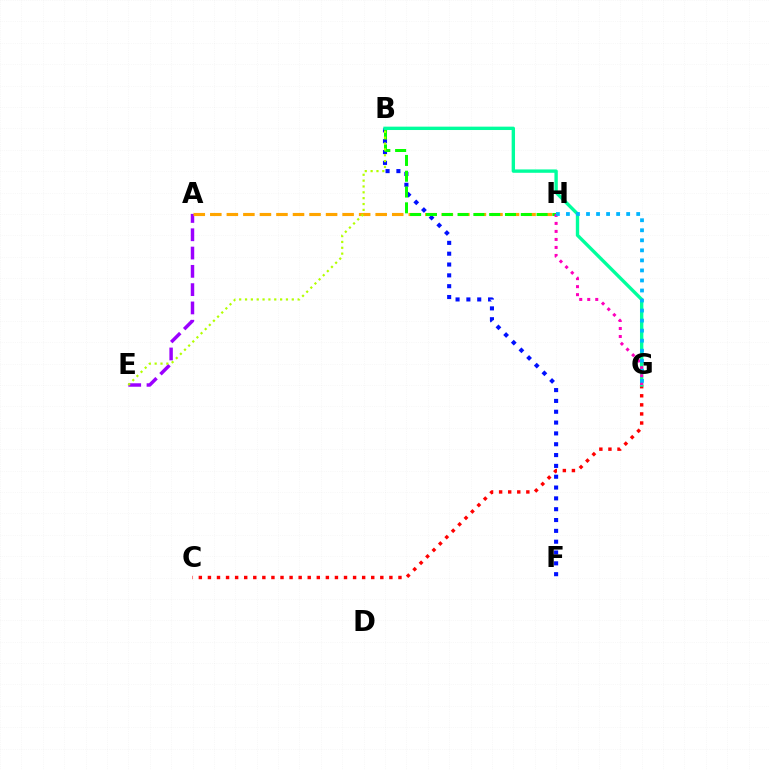{('A', 'E'): [{'color': '#9b00ff', 'line_style': 'dashed', 'thickness': 2.49}], ('C', 'G'): [{'color': '#ff0000', 'line_style': 'dotted', 'thickness': 2.47}], ('B', 'F'): [{'color': '#0010ff', 'line_style': 'dotted', 'thickness': 2.94}], ('A', 'H'): [{'color': '#ffa500', 'line_style': 'dashed', 'thickness': 2.25}], ('B', 'H'): [{'color': '#08ff00', 'line_style': 'dashed', 'thickness': 2.15}], ('B', 'G'): [{'color': '#00ff9d', 'line_style': 'solid', 'thickness': 2.42}], ('B', 'E'): [{'color': '#b3ff00', 'line_style': 'dotted', 'thickness': 1.59}], ('G', 'H'): [{'color': '#ff00bd', 'line_style': 'dotted', 'thickness': 2.18}, {'color': '#00b5ff', 'line_style': 'dotted', 'thickness': 2.73}]}